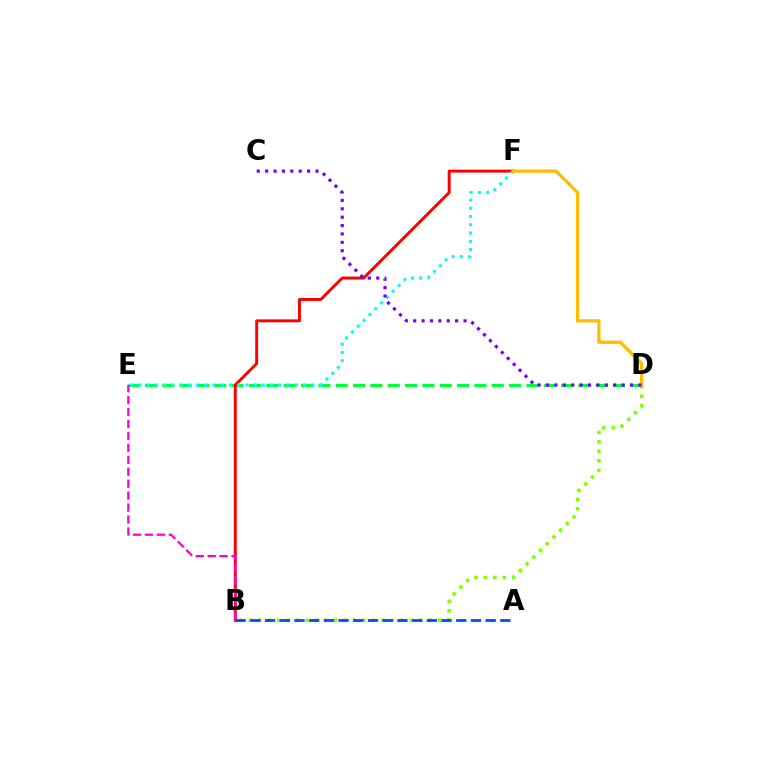{('D', 'E'): [{'color': '#00ff39', 'line_style': 'dashed', 'thickness': 2.36}], ('B', 'F'): [{'color': '#ff0000', 'line_style': 'solid', 'thickness': 2.12}], ('B', 'D'): [{'color': '#84ff00', 'line_style': 'dotted', 'thickness': 2.58}], ('E', 'F'): [{'color': '#00fff6', 'line_style': 'dotted', 'thickness': 2.24}], ('A', 'B'): [{'color': '#004bff', 'line_style': 'dashed', 'thickness': 2.0}], ('B', 'E'): [{'color': '#ff00cf', 'line_style': 'dashed', 'thickness': 1.62}], ('D', 'F'): [{'color': '#ffbd00', 'line_style': 'solid', 'thickness': 2.36}], ('C', 'D'): [{'color': '#7200ff', 'line_style': 'dotted', 'thickness': 2.28}]}